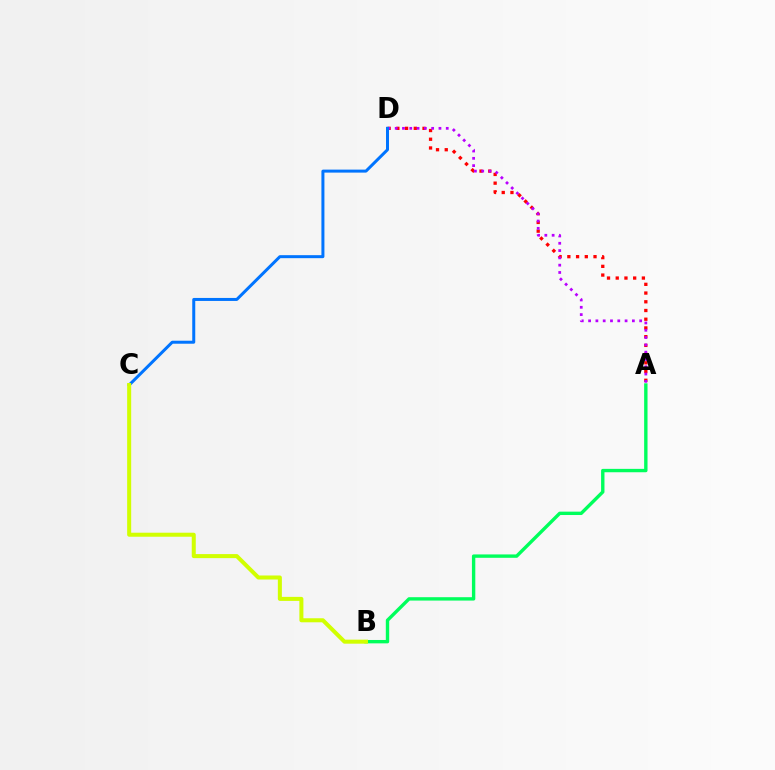{('A', 'D'): [{'color': '#ff0000', 'line_style': 'dotted', 'thickness': 2.37}, {'color': '#b900ff', 'line_style': 'dotted', 'thickness': 1.98}], ('A', 'B'): [{'color': '#00ff5c', 'line_style': 'solid', 'thickness': 2.43}], ('C', 'D'): [{'color': '#0074ff', 'line_style': 'solid', 'thickness': 2.16}], ('B', 'C'): [{'color': '#d1ff00', 'line_style': 'solid', 'thickness': 2.9}]}